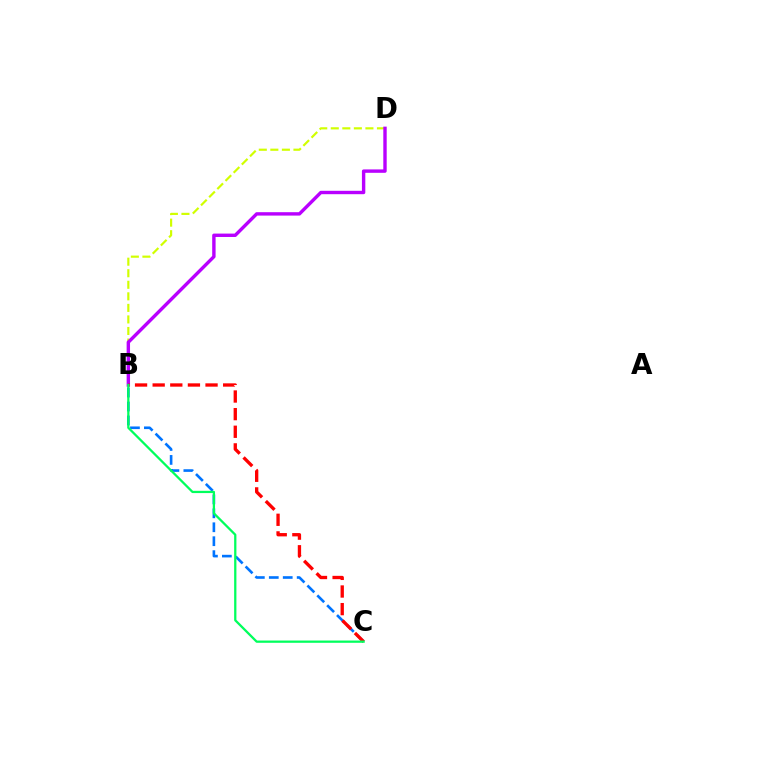{('B', 'C'): [{'color': '#0074ff', 'line_style': 'dashed', 'thickness': 1.89}, {'color': '#ff0000', 'line_style': 'dashed', 'thickness': 2.39}, {'color': '#00ff5c', 'line_style': 'solid', 'thickness': 1.63}], ('B', 'D'): [{'color': '#d1ff00', 'line_style': 'dashed', 'thickness': 1.57}, {'color': '#b900ff', 'line_style': 'solid', 'thickness': 2.44}]}